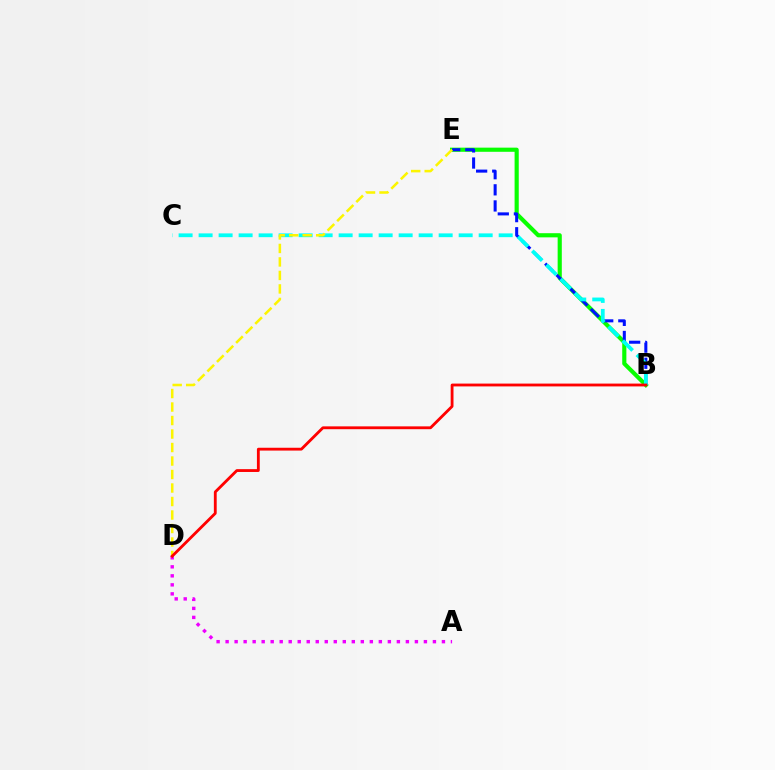{('A', 'D'): [{'color': '#ee00ff', 'line_style': 'dotted', 'thickness': 2.45}], ('B', 'E'): [{'color': '#08ff00', 'line_style': 'solid', 'thickness': 2.99}, {'color': '#0010ff', 'line_style': 'dashed', 'thickness': 2.19}], ('B', 'C'): [{'color': '#00fff6', 'line_style': 'dashed', 'thickness': 2.72}], ('D', 'E'): [{'color': '#fcf500', 'line_style': 'dashed', 'thickness': 1.83}], ('B', 'D'): [{'color': '#ff0000', 'line_style': 'solid', 'thickness': 2.03}]}